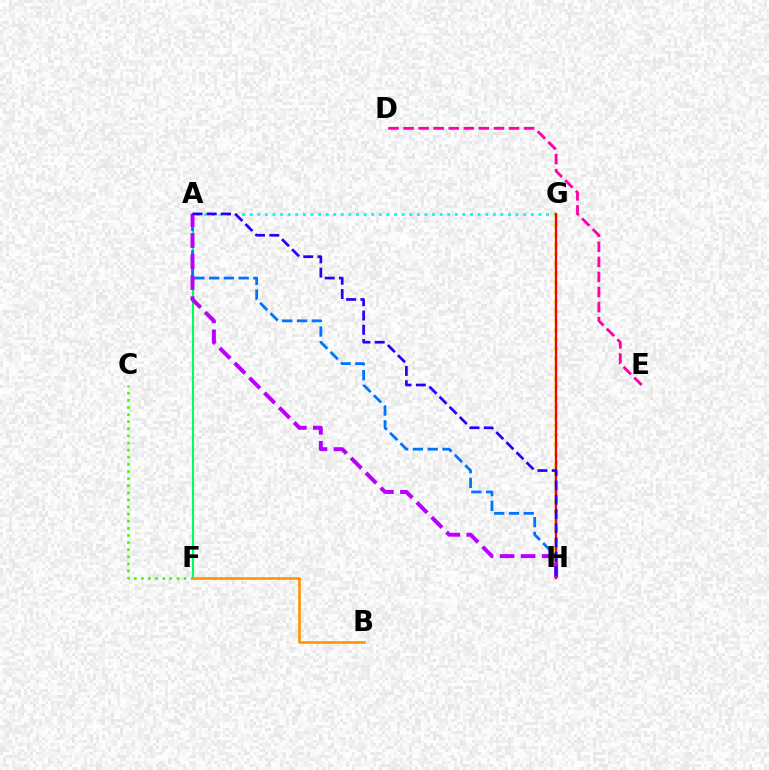{('C', 'F'): [{'color': '#3dff00', 'line_style': 'dotted', 'thickness': 1.93}], ('A', 'G'): [{'color': '#00fff6', 'line_style': 'dotted', 'thickness': 2.06}], ('G', 'H'): [{'color': '#d1ff00', 'line_style': 'dotted', 'thickness': 2.59}, {'color': '#ff0000', 'line_style': 'solid', 'thickness': 1.68}], ('A', 'F'): [{'color': '#00ff5c', 'line_style': 'solid', 'thickness': 1.51}], ('A', 'H'): [{'color': '#0074ff', 'line_style': 'dashed', 'thickness': 2.01}, {'color': '#b900ff', 'line_style': 'dashed', 'thickness': 2.86}, {'color': '#2500ff', 'line_style': 'dashed', 'thickness': 1.94}], ('D', 'E'): [{'color': '#ff00ac', 'line_style': 'dashed', 'thickness': 2.05}], ('B', 'F'): [{'color': '#ff9400', 'line_style': 'solid', 'thickness': 1.88}]}